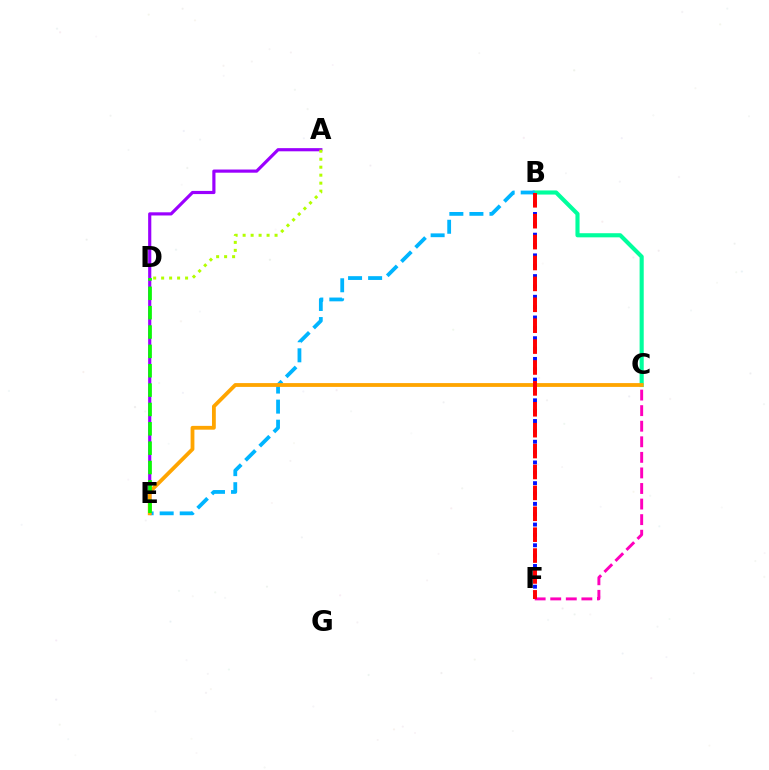{('B', 'C'): [{'color': '#00ff9d', 'line_style': 'solid', 'thickness': 2.97}], ('B', 'F'): [{'color': '#0010ff', 'line_style': 'dotted', 'thickness': 2.81}, {'color': '#ff0000', 'line_style': 'dashed', 'thickness': 2.84}], ('B', 'E'): [{'color': '#00b5ff', 'line_style': 'dashed', 'thickness': 2.72}], ('C', 'F'): [{'color': '#ff00bd', 'line_style': 'dashed', 'thickness': 2.12}], ('A', 'E'): [{'color': '#9b00ff', 'line_style': 'solid', 'thickness': 2.28}], ('C', 'E'): [{'color': '#ffa500', 'line_style': 'solid', 'thickness': 2.74}], ('A', 'D'): [{'color': '#b3ff00', 'line_style': 'dotted', 'thickness': 2.17}], ('D', 'E'): [{'color': '#08ff00', 'line_style': 'dashed', 'thickness': 2.63}]}